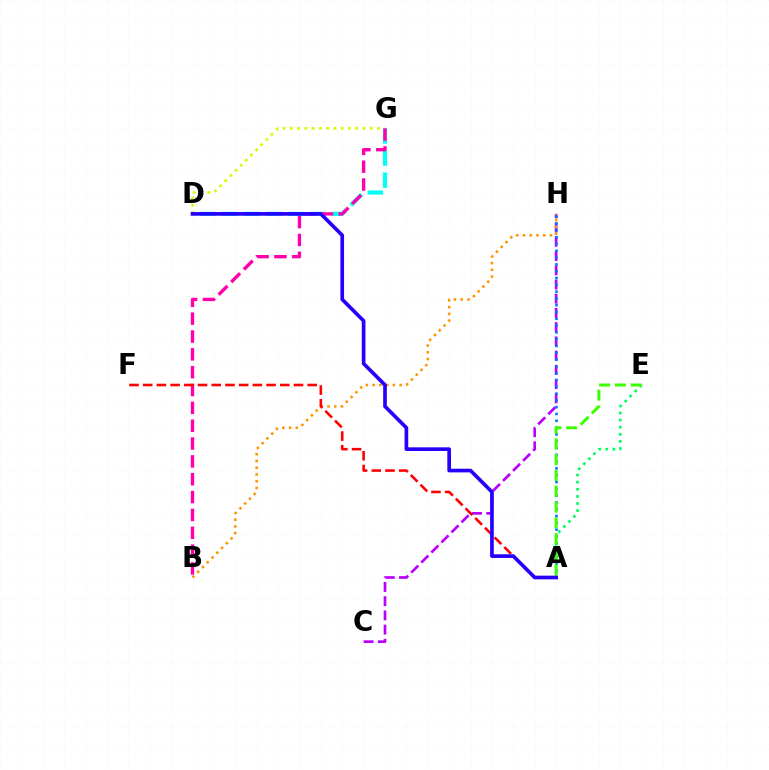{('D', 'G'): [{'color': '#00fff6', 'line_style': 'dashed', 'thickness': 3.0}, {'color': '#d1ff00', 'line_style': 'dotted', 'thickness': 1.98}], ('C', 'H'): [{'color': '#b900ff', 'line_style': 'dashed', 'thickness': 1.93}], ('B', 'H'): [{'color': '#ff9400', 'line_style': 'dotted', 'thickness': 1.84}], ('A', 'H'): [{'color': '#0074ff', 'line_style': 'dotted', 'thickness': 1.85}], ('B', 'G'): [{'color': '#ff00ac', 'line_style': 'dashed', 'thickness': 2.42}], ('A', 'F'): [{'color': '#ff0000', 'line_style': 'dashed', 'thickness': 1.86}], ('A', 'E'): [{'color': '#00ff5c', 'line_style': 'dotted', 'thickness': 1.93}, {'color': '#3dff00', 'line_style': 'dashed', 'thickness': 2.15}], ('A', 'D'): [{'color': '#2500ff', 'line_style': 'solid', 'thickness': 2.65}]}